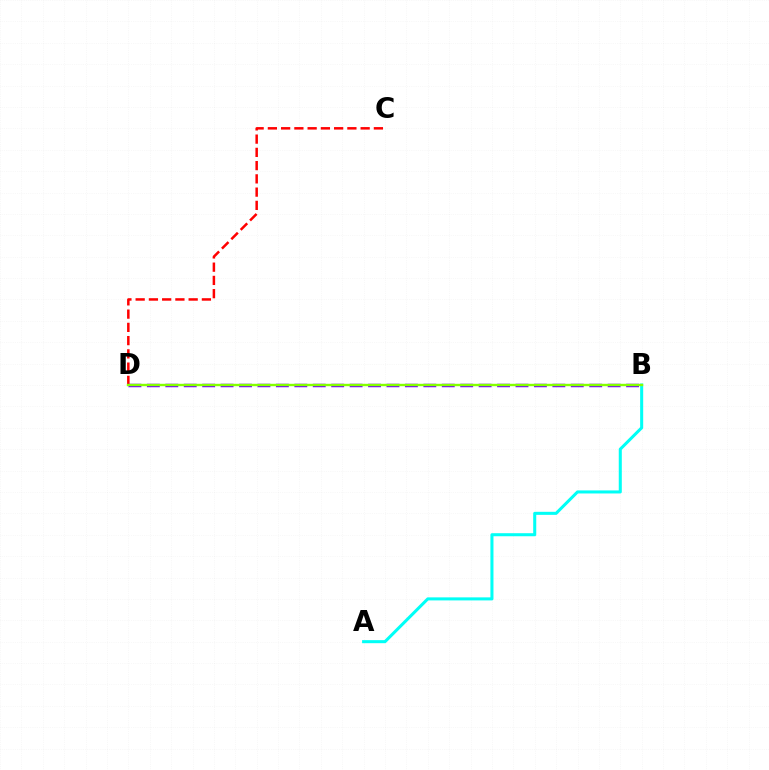{('C', 'D'): [{'color': '#ff0000', 'line_style': 'dashed', 'thickness': 1.8}], ('B', 'D'): [{'color': '#7200ff', 'line_style': 'dashed', 'thickness': 2.5}, {'color': '#84ff00', 'line_style': 'solid', 'thickness': 1.72}], ('A', 'B'): [{'color': '#00fff6', 'line_style': 'solid', 'thickness': 2.19}]}